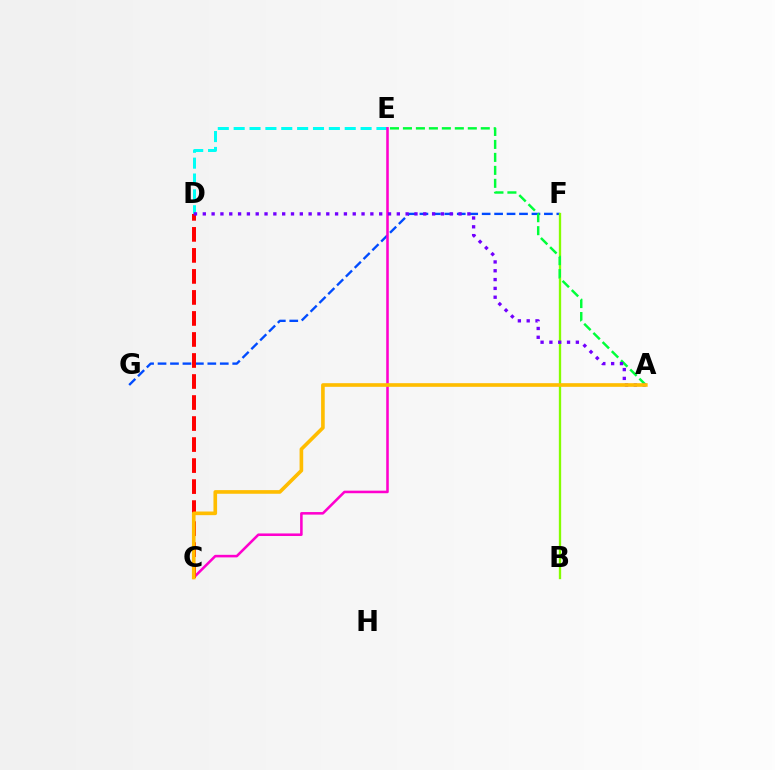{('F', 'G'): [{'color': '#004bff', 'line_style': 'dashed', 'thickness': 1.69}], ('D', 'E'): [{'color': '#00fff6', 'line_style': 'dashed', 'thickness': 2.16}], ('B', 'F'): [{'color': '#84ff00', 'line_style': 'solid', 'thickness': 1.67}], ('C', 'E'): [{'color': '#ff00cf', 'line_style': 'solid', 'thickness': 1.84}], ('A', 'E'): [{'color': '#00ff39', 'line_style': 'dashed', 'thickness': 1.76}], ('C', 'D'): [{'color': '#ff0000', 'line_style': 'dashed', 'thickness': 2.86}], ('A', 'D'): [{'color': '#7200ff', 'line_style': 'dotted', 'thickness': 2.4}], ('A', 'C'): [{'color': '#ffbd00', 'line_style': 'solid', 'thickness': 2.62}]}